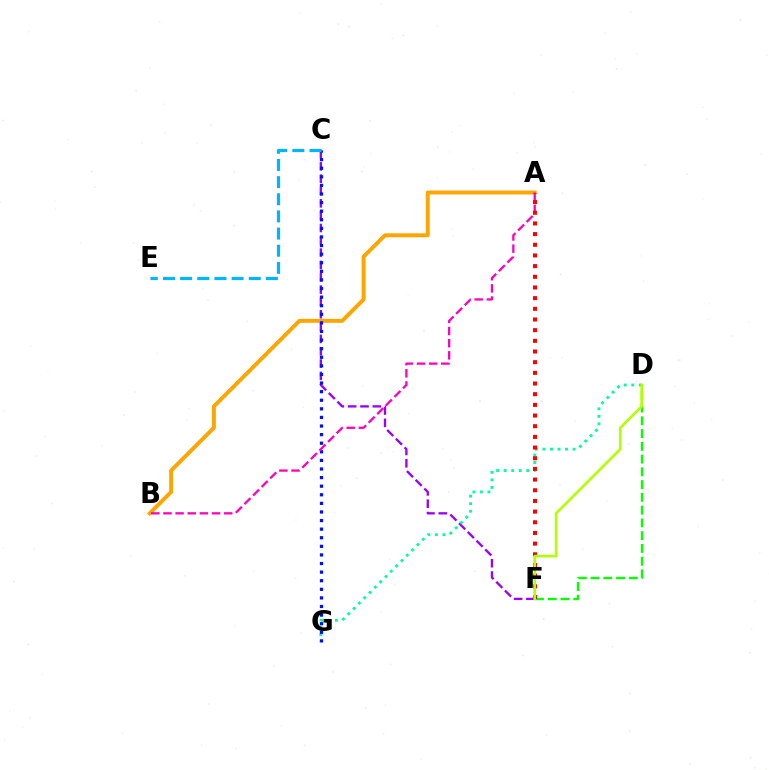{('C', 'F'): [{'color': '#9b00ff', 'line_style': 'dashed', 'thickness': 1.67}], ('A', 'B'): [{'color': '#ffa500', 'line_style': 'solid', 'thickness': 2.83}, {'color': '#ff00bd', 'line_style': 'dashed', 'thickness': 1.65}], ('D', 'G'): [{'color': '#00ff9d', 'line_style': 'dotted', 'thickness': 2.04}], ('D', 'F'): [{'color': '#08ff00', 'line_style': 'dashed', 'thickness': 1.73}, {'color': '#b3ff00', 'line_style': 'solid', 'thickness': 1.89}], ('C', 'G'): [{'color': '#0010ff', 'line_style': 'dotted', 'thickness': 2.33}], ('C', 'E'): [{'color': '#00b5ff', 'line_style': 'dashed', 'thickness': 2.33}], ('A', 'F'): [{'color': '#ff0000', 'line_style': 'dotted', 'thickness': 2.9}]}